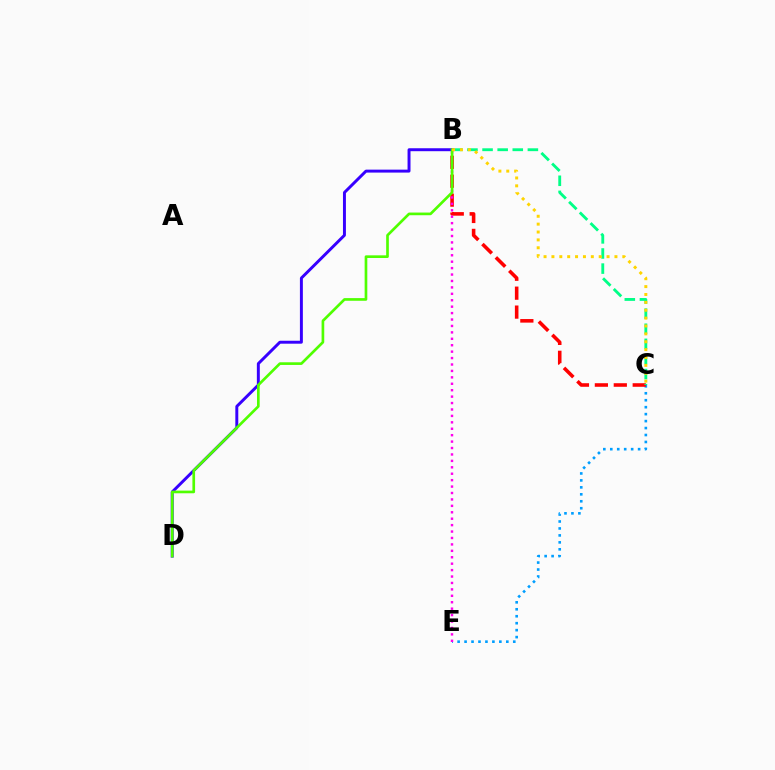{('C', 'E'): [{'color': '#009eff', 'line_style': 'dotted', 'thickness': 1.89}], ('B', 'C'): [{'color': '#ff0000', 'line_style': 'dashed', 'thickness': 2.57}, {'color': '#00ff86', 'line_style': 'dashed', 'thickness': 2.05}, {'color': '#ffd500', 'line_style': 'dotted', 'thickness': 2.14}], ('B', 'D'): [{'color': '#3700ff', 'line_style': 'solid', 'thickness': 2.12}, {'color': '#4fff00', 'line_style': 'solid', 'thickness': 1.92}], ('B', 'E'): [{'color': '#ff00ed', 'line_style': 'dotted', 'thickness': 1.75}]}